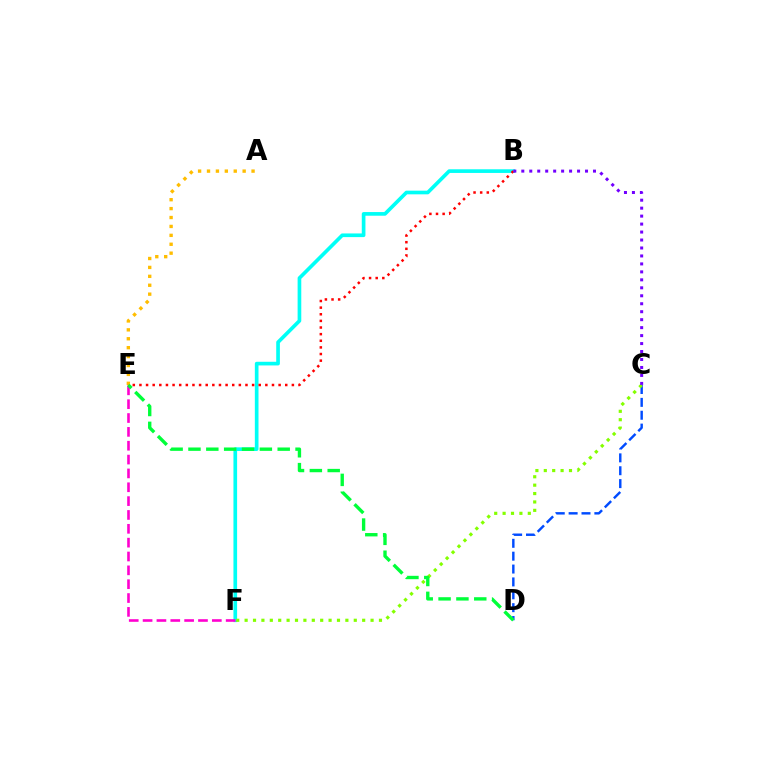{('C', 'D'): [{'color': '#004bff', 'line_style': 'dashed', 'thickness': 1.75}], ('A', 'E'): [{'color': '#ffbd00', 'line_style': 'dotted', 'thickness': 2.42}], ('B', 'F'): [{'color': '#00fff6', 'line_style': 'solid', 'thickness': 2.64}], ('C', 'F'): [{'color': '#84ff00', 'line_style': 'dotted', 'thickness': 2.28}], ('E', 'F'): [{'color': '#ff00cf', 'line_style': 'dashed', 'thickness': 1.88}], ('D', 'E'): [{'color': '#00ff39', 'line_style': 'dashed', 'thickness': 2.42}], ('B', 'E'): [{'color': '#ff0000', 'line_style': 'dotted', 'thickness': 1.8}], ('B', 'C'): [{'color': '#7200ff', 'line_style': 'dotted', 'thickness': 2.16}]}